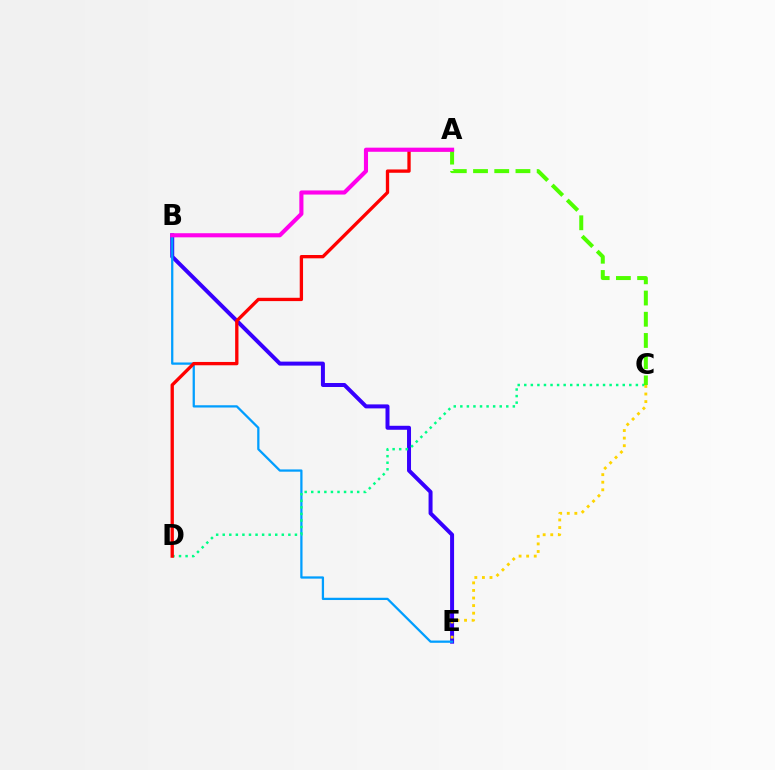{('B', 'E'): [{'color': '#3700ff', 'line_style': 'solid', 'thickness': 2.87}, {'color': '#009eff', 'line_style': 'solid', 'thickness': 1.63}], ('C', 'D'): [{'color': '#00ff86', 'line_style': 'dotted', 'thickness': 1.78}], ('A', 'D'): [{'color': '#ff0000', 'line_style': 'solid', 'thickness': 2.39}], ('C', 'E'): [{'color': '#ffd500', 'line_style': 'dotted', 'thickness': 2.06}], ('A', 'C'): [{'color': '#4fff00', 'line_style': 'dashed', 'thickness': 2.88}], ('A', 'B'): [{'color': '#ff00ed', 'line_style': 'solid', 'thickness': 2.96}]}